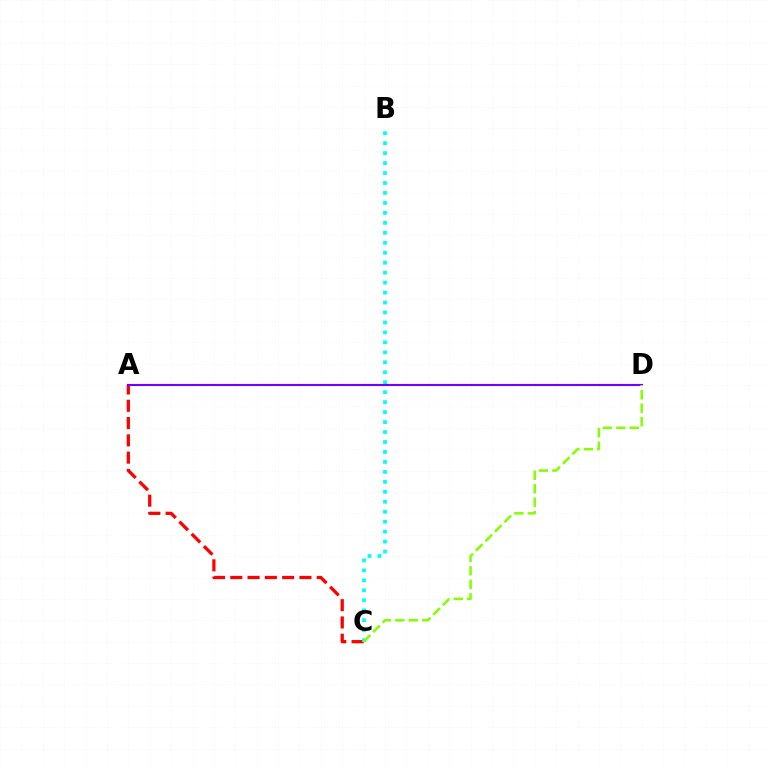{('A', 'C'): [{'color': '#ff0000', 'line_style': 'dashed', 'thickness': 2.35}], ('B', 'C'): [{'color': '#00fff6', 'line_style': 'dotted', 'thickness': 2.71}], ('A', 'D'): [{'color': '#7200ff', 'line_style': 'solid', 'thickness': 1.54}], ('C', 'D'): [{'color': '#84ff00', 'line_style': 'dashed', 'thickness': 1.83}]}